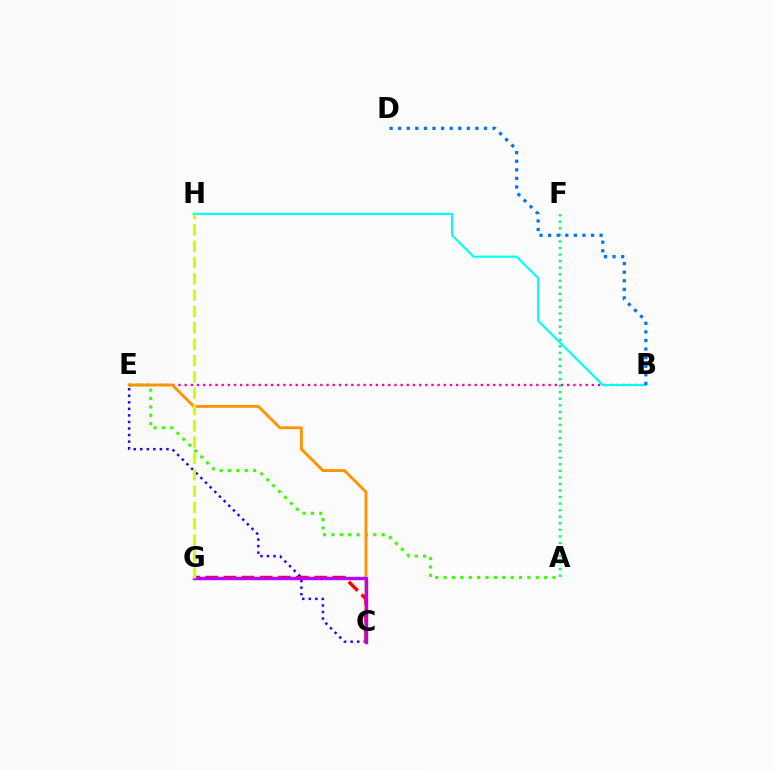{('B', 'E'): [{'color': '#ff00ac', 'line_style': 'dotted', 'thickness': 1.68}], ('A', 'F'): [{'color': '#00ff5c', 'line_style': 'dotted', 'thickness': 1.78}], ('A', 'E'): [{'color': '#3dff00', 'line_style': 'dotted', 'thickness': 2.28}], ('C', 'E'): [{'color': '#2500ff', 'line_style': 'dotted', 'thickness': 1.78}, {'color': '#ff9400', 'line_style': 'solid', 'thickness': 2.07}], ('C', 'G'): [{'color': '#ff0000', 'line_style': 'dashed', 'thickness': 2.46}, {'color': '#b900ff', 'line_style': 'solid', 'thickness': 2.46}], ('B', 'H'): [{'color': '#00fff6', 'line_style': 'solid', 'thickness': 1.56}], ('G', 'H'): [{'color': '#d1ff00', 'line_style': 'dashed', 'thickness': 2.22}], ('B', 'D'): [{'color': '#0074ff', 'line_style': 'dotted', 'thickness': 2.33}]}